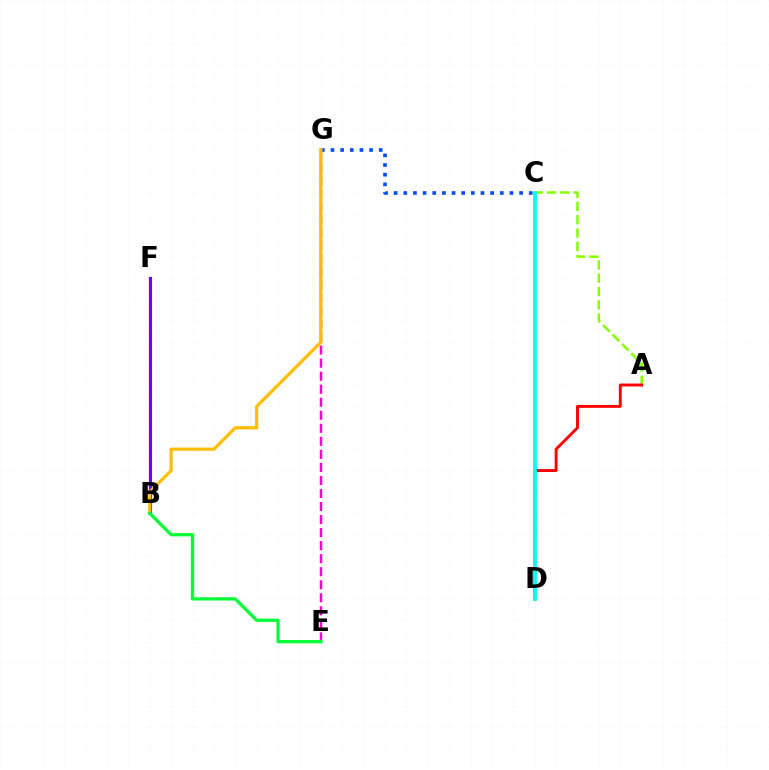{('E', 'G'): [{'color': '#ff00cf', 'line_style': 'dashed', 'thickness': 1.77}], ('C', 'G'): [{'color': '#004bff', 'line_style': 'dotted', 'thickness': 2.62}], ('B', 'F'): [{'color': '#7200ff', 'line_style': 'solid', 'thickness': 2.27}], ('A', 'C'): [{'color': '#84ff00', 'line_style': 'dashed', 'thickness': 1.81}], ('A', 'D'): [{'color': '#ff0000', 'line_style': 'solid', 'thickness': 2.1}], ('C', 'D'): [{'color': '#00fff6', 'line_style': 'solid', 'thickness': 2.72}], ('B', 'G'): [{'color': '#ffbd00', 'line_style': 'solid', 'thickness': 2.32}], ('B', 'E'): [{'color': '#00ff39', 'line_style': 'solid', 'thickness': 2.35}]}